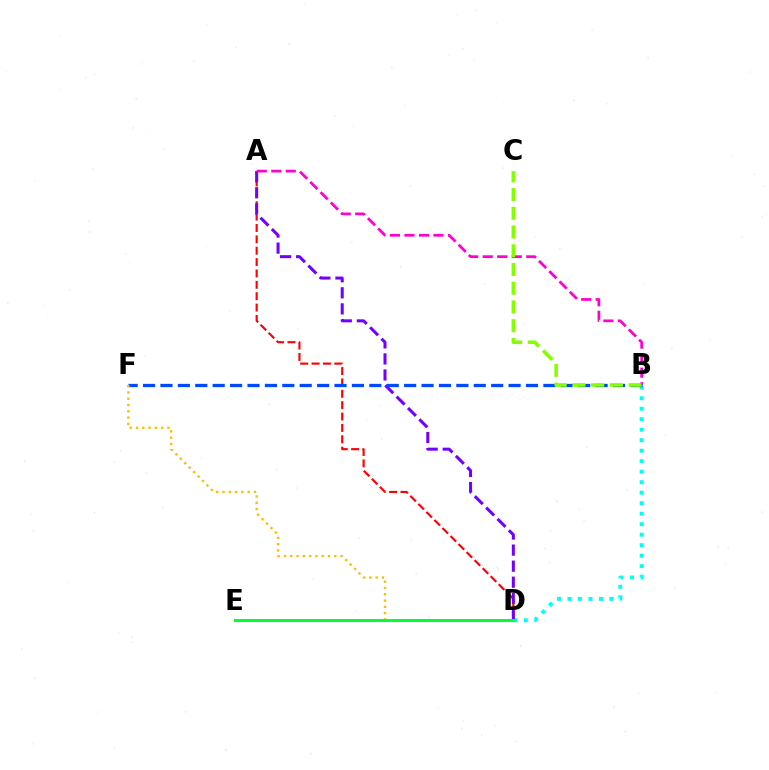{('B', 'D'): [{'color': '#00fff6', 'line_style': 'dotted', 'thickness': 2.85}], ('A', 'D'): [{'color': '#ff0000', 'line_style': 'dashed', 'thickness': 1.55}, {'color': '#7200ff', 'line_style': 'dashed', 'thickness': 2.18}], ('A', 'B'): [{'color': '#ff00cf', 'line_style': 'dashed', 'thickness': 1.97}], ('B', 'F'): [{'color': '#004bff', 'line_style': 'dashed', 'thickness': 2.36}], ('D', 'F'): [{'color': '#ffbd00', 'line_style': 'dotted', 'thickness': 1.71}], ('B', 'C'): [{'color': '#84ff00', 'line_style': 'dashed', 'thickness': 2.54}], ('D', 'E'): [{'color': '#00ff39', 'line_style': 'solid', 'thickness': 2.19}]}